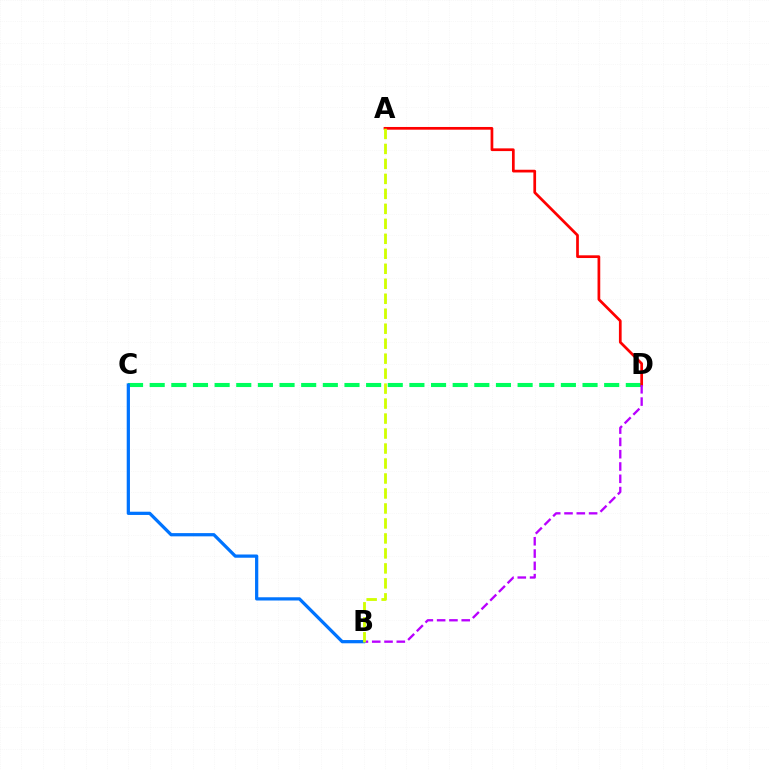{('C', 'D'): [{'color': '#00ff5c', 'line_style': 'dashed', 'thickness': 2.94}], ('A', 'D'): [{'color': '#ff0000', 'line_style': 'solid', 'thickness': 1.96}], ('B', 'D'): [{'color': '#b900ff', 'line_style': 'dashed', 'thickness': 1.67}], ('B', 'C'): [{'color': '#0074ff', 'line_style': 'solid', 'thickness': 2.33}], ('A', 'B'): [{'color': '#d1ff00', 'line_style': 'dashed', 'thickness': 2.04}]}